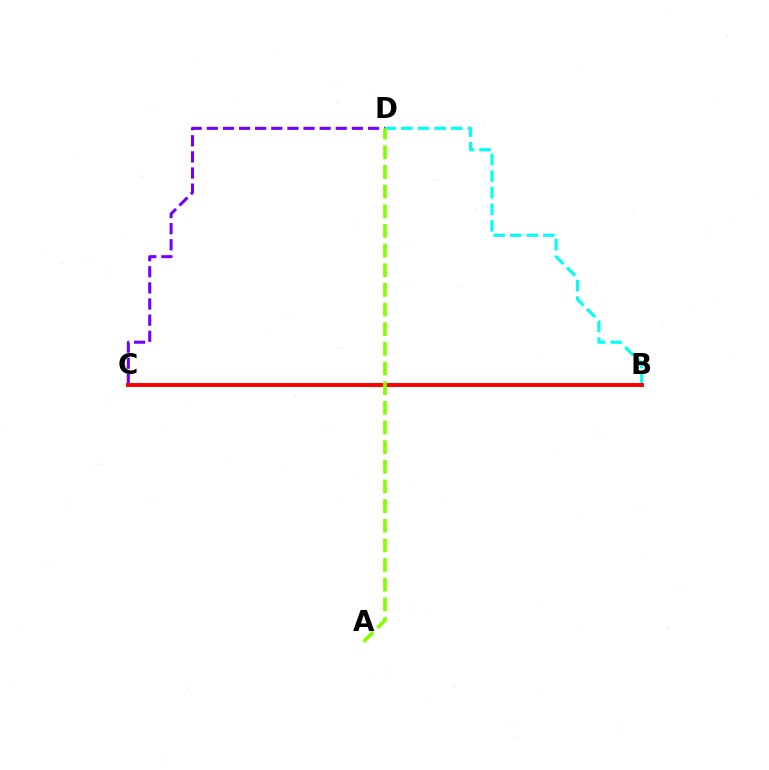{('C', 'D'): [{'color': '#7200ff', 'line_style': 'dashed', 'thickness': 2.19}], ('B', 'D'): [{'color': '#00fff6', 'line_style': 'dashed', 'thickness': 2.25}], ('B', 'C'): [{'color': '#ff0000', 'line_style': 'solid', 'thickness': 2.84}], ('A', 'D'): [{'color': '#84ff00', 'line_style': 'dashed', 'thickness': 2.67}]}